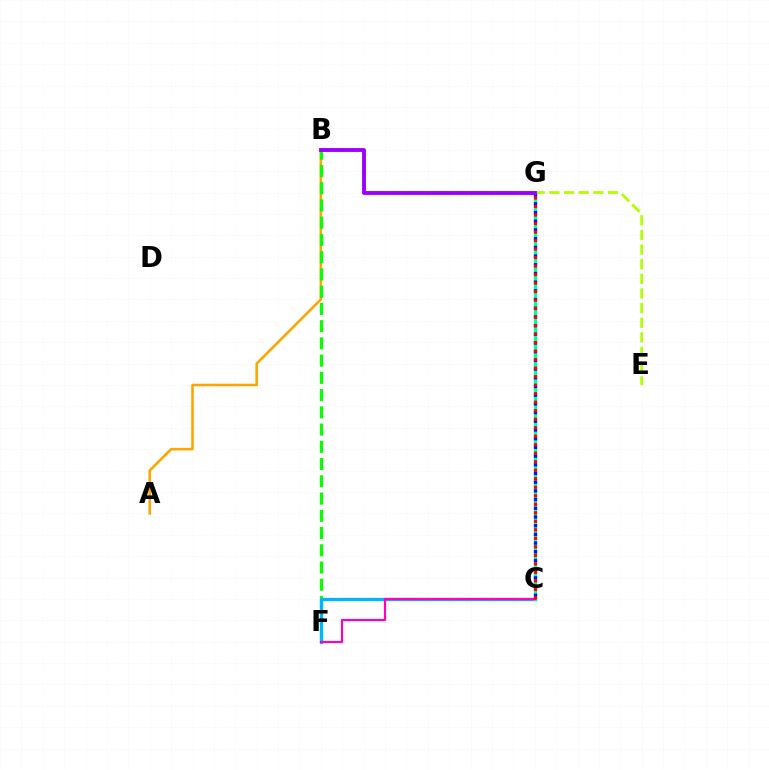{('A', 'B'): [{'color': '#ffa500', 'line_style': 'solid', 'thickness': 1.85}], ('B', 'F'): [{'color': '#08ff00', 'line_style': 'dashed', 'thickness': 2.34}], ('E', 'G'): [{'color': '#b3ff00', 'line_style': 'dashed', 'thickness': 1.99}], ('C', 'F'): [{'color': '#00b5ff', 'line_style': 'solid', 'thickness': 2.34}, {'color': '#ff00bd', 'line_style': 'solid', 'thickness': 1.57}], ('C', 'G'): [{'color': '#00ff9d', 'line_style': 'solid', 'thickness': 2.36}, {'color': '#0010ff', 'line_style': 'dotted', 'thickness': 2.36}, {'color': '#ff0000', 'line_style': 'dotted', 'thickness': 2.31}], ('B', 'G'): [{'color': '#9b00ff', 'line_style': 'solid', 'thickness': 2.78}]}